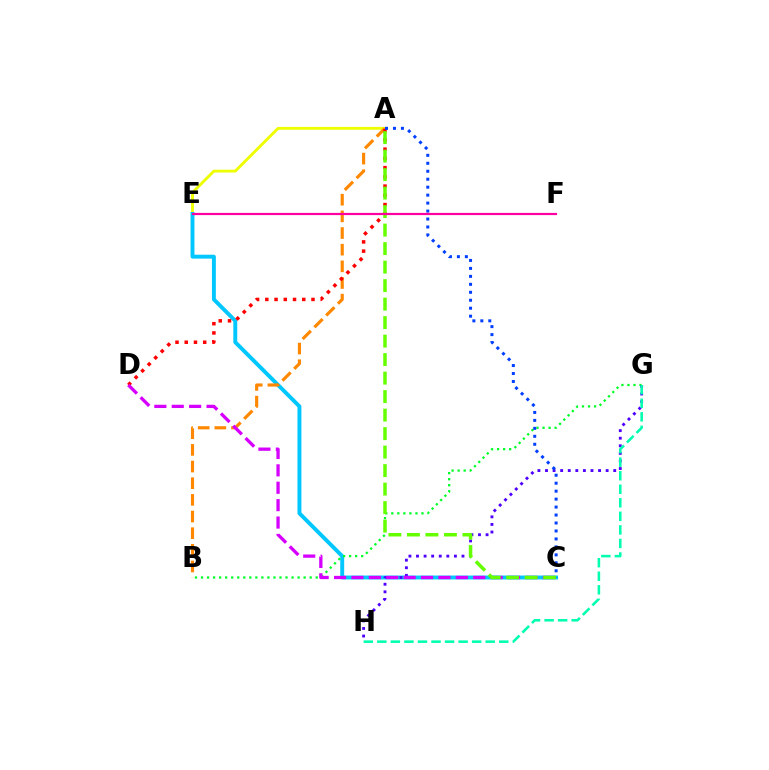{('A', 'E'): [{'color': '#eeff00', 'line_style': 'solid', 'thickness': 2.05}], ('C', 'E'): [{'color': '#00c7ff', 'line_style': 'solid', 'thickness': 2.82}], ('B', 'G'): [{'color': '#00ff27', 'line_style': 'dotted', 'thickness': 1.64}], ('A', 'B'): [{'color': '#ff8800', 'line_style': 'dashed', 'thickness': 2.26}], ('G', 'H'): [{'color': '#4f00ff', 'line_style': 'dotted', 'thickness': 2.06}, {'color': '#00ffaf', 'line_style': 'dashed', 'thickness': 1.84}], ('A', 'D'): [{'color': '#ff0000', 'line_style': 'dotted', 'thickness': 2.51}], ('C', 'D'): [{'color': '#d600ff', 'line_style': 'dashed', 'thickness': 2.36}], ('A', 'C'): [{'color': '#66ff00', 'line_style': 'dashed', 'thickness': 2.51}, {'color': '#003fff', 'line_style': 'dotted', 'thickness': 2.16}], ('E', 'F'): [{'color': '#ff00a0', 'line_style': 'solid', 'thickness': 1.58}]}